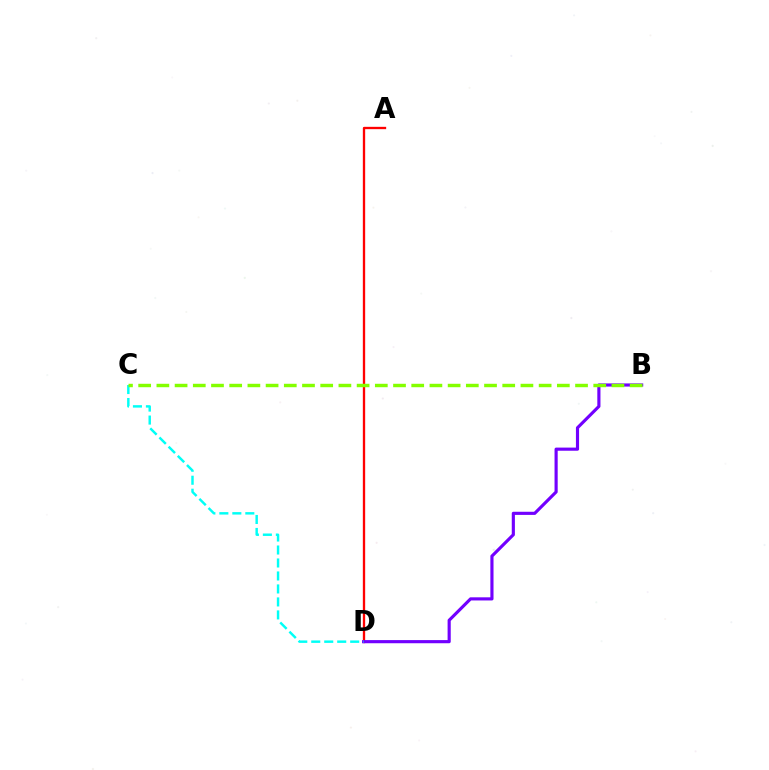{('A', 'D'): [{'color': '#ff0000', 'line_style': 'solid', 'thickness': 1.68}], ('B', 'D'): [{'color': '#7200ff', 'line_style': 'solid', 'thickness': 2.27}], ('C', 'D'): [{'color': '#00fff6', 'line_style': 'dashed', 'thickness': 1.76}], ('B', 'C'): [{'color': '#84ff00', 'line_style': 'dashed', 'thickness': 2.47}]}